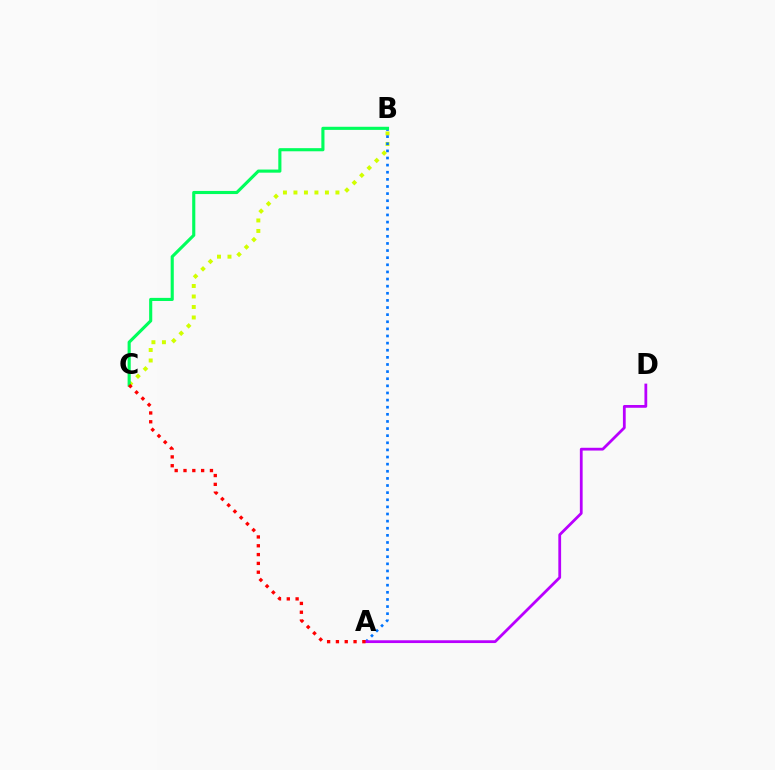{('B', 'C'): [{'color': '#d1ff00', 'line_style': 'dotted', 'thickness': 2.85}, {'color': '#00ff5c', 'line_style': 'solid', 'thickness': 2.25}], ('A', 'B'): [{'color': '#0074ff', 'line_style': 'dotted', 'thickness': 1.93}], ('A', 'D'): [{'color': '#b900ff', 'line_style': 'solid', 'thickness': 2.0}], ('A', 'C'): [{'color': '#ff0000', 'line_style': 'dotted', 'thickness': 2.39}]}